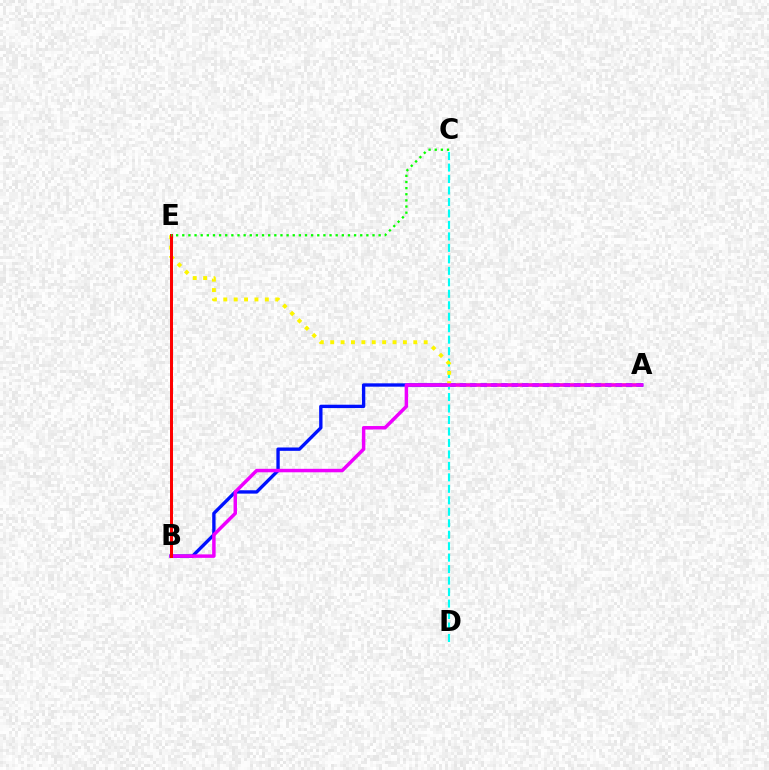{('A', 'B'): [{'color': '#0010ff', 'line_style': 'solid', 'thickness': 2.41}, {'color': '#ee00ff', 'line_style': 'solid', 'thickness': 2.5}], ('C', 'D'): [{'color': '#00fff6', 'line_style': 'dashed', 'thickness': 1.56}], ('A', 'E'): [{'color': '#fcf500', 'line_style': 'dotted', 'thickness': 2.82}], ('B', 'E'): [{'color': '#ff0000', 'line_style': 'solid', 'thickness': 2.16}], ('C', 'E'): [{'color': '#08ff00', 'line_style': 'dotted', 'thickness': 1.67}]}